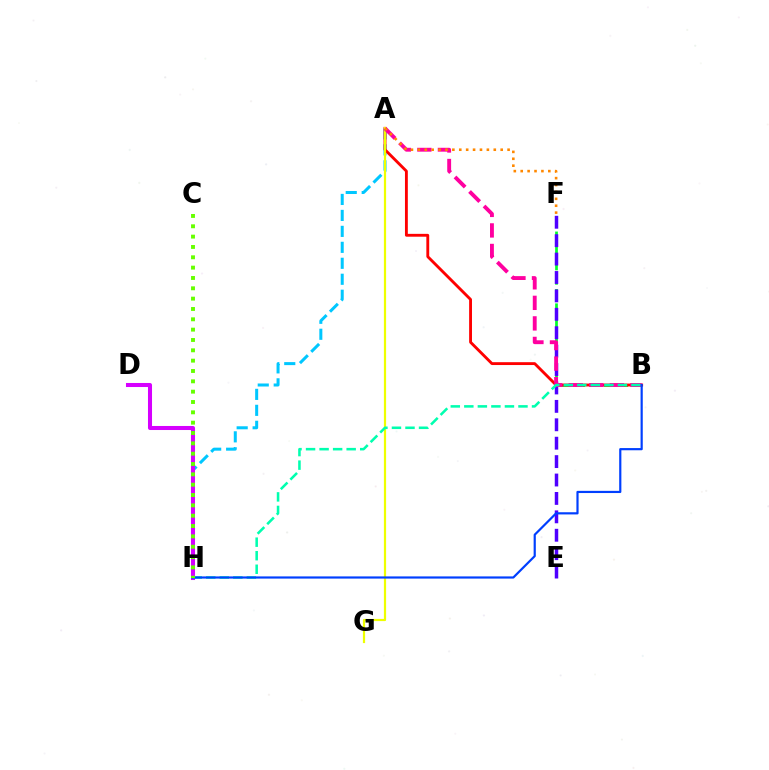{('B', 'F'): [{'color': '#00ff27', 'line_style': 'dashed', 'thickness': 1.95}], ('A', 'H'): [{'color': '#00c7ff', 'line_style': 'dashed', 'thickness': 2.17}], ('A', 'B'): [{'color': '#ff0000', 'line_style': 'solid', 'thickness': 2.06}, {'color': '#ff00a0', 'line_style': 'dashed', 'thickness': 2.79}], ('D', 'H'): [{'color': '#d600ff', 'line_style': 'solid', 'thickness': 2.91}], ('A', 'G'): [{'color': '#eeff00', 'line_style': 'solid', 'thickness': 1.59}], ('E', 'F'): [{'color': '#4f00ff', 'line_style': 'dashed', 'thickness': 2.5}], ('B', 'H'): [{'color': '#00ffaf', 'line_style': 'dashed', 'thickness': 1.84}, {'color': '#003fff', 'line_style': 'solid', 'thickness': 1.58}], ('A', 'F'): [{'color': '#ff8800', 'line_style': 'dotted', 'thickness': 1.88}], ('C', 'H'): [{'color': '#66ff00', 'line_style': 'dotted', 'thickness': 2.81}]}